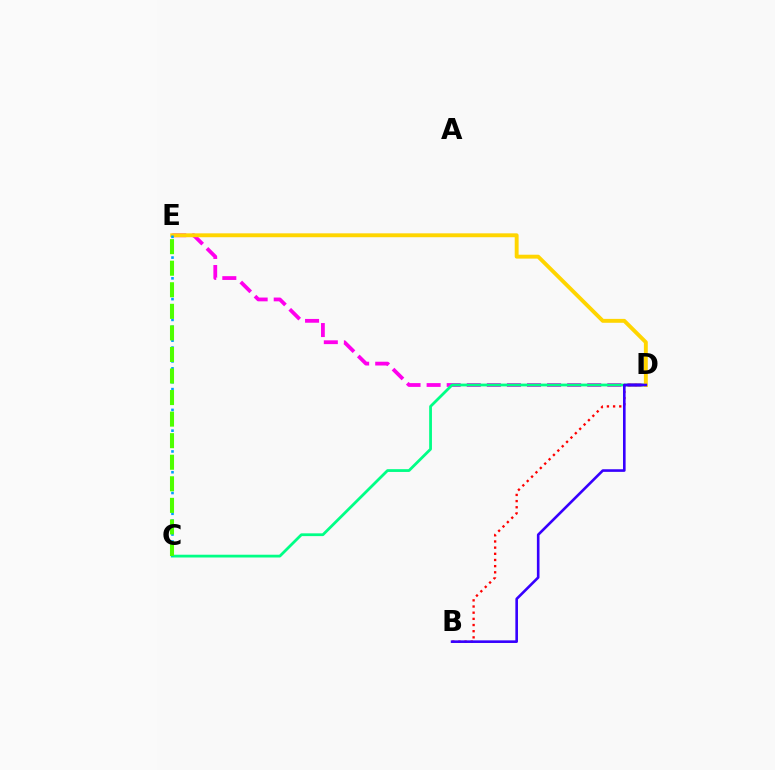{('D', 'E'): [{'color': '#ff00ed', 'line_style': 'dashed', 'thickness': 2.73}, {'color': '#ffd500', 'line_style': 'solid', 'thickness': 2.8}], ('C', 'D'): [{'color': '#00ff86', 'line_style': 'solid', 'thickness': 2.0}], ('B', 'D'): [{'color': '#ff0000', 'line_style': 'dotted', 'thickness': 1.68}, {'color': '#3700ff', 'line_style': 'solid', 'thickness': 1.88}], ('C', 'E'): [{'color': '#009eff', 'line_style': 'dotted', 'thickness': 1.88}, {'color': '#4fff00', 'line_style': 'dashed', 'thickness': 2.93}]}